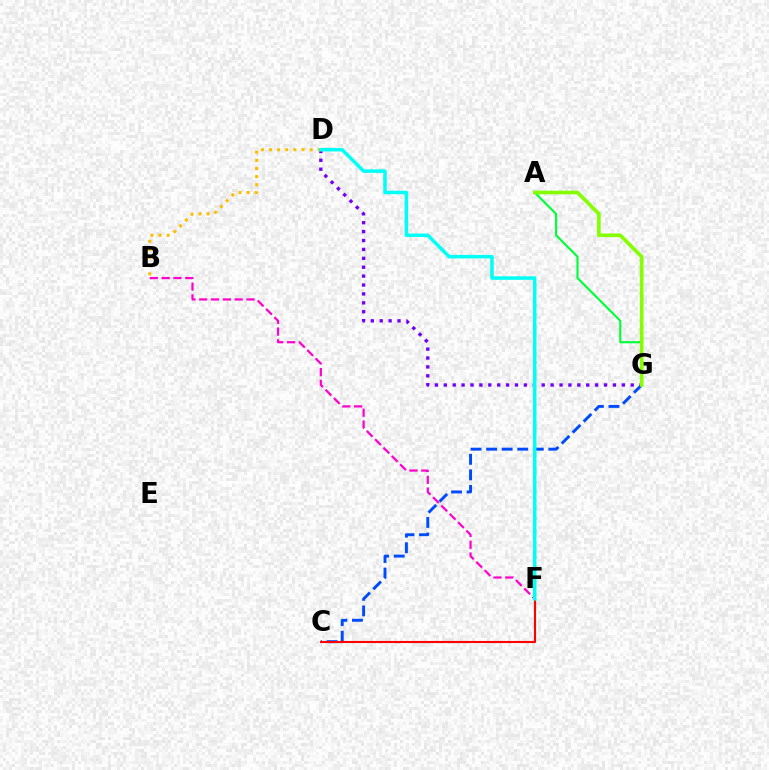{('B', 'F'): [{'color': '#ff00cf', 'line_style': 'dashed', 'thickness': 1.6}], ('D', 'G'): [{'color': '#7200ff', 'line_style': 'dotted', 'thickness': 2.42}], ('C', 'G'): [{'color': '#004bff', 'line_style': 'dashed', 'thickness': 2.11}], ('A', 'G'): [{'color': '#00ff39', 'line_style': 'solid', 'thickness': 1.54}, {'color': '#84ff00', 'line_style': 'solid', 'thickness': 2.61}], ('B', 'D'): [{'color': '#ffbd00', 'line_style': 'dotted', 'thickness': 2.21}], ('C', 'F'): [{'color': '#ff0000', 'line_style': 'solid', 'thickness': 1.52}], ('D', 'F'): [{'color': '#00fff6', 'line_style': 'solid', 'thickness': 2.52}]}